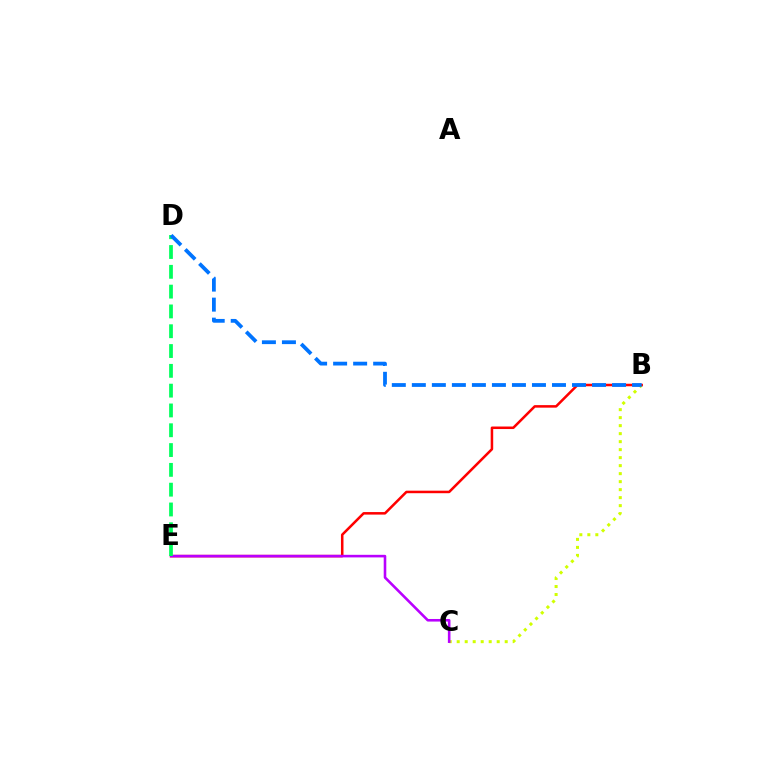{('B', 'C'): [{'color': '#d1ff00', 'line_style': 'dotted', 'thickness': 2.17}], ('B', 'E'): [{'color': '#ff0000', 'line_style': 'solid', 'thickness': 1.82}], ('C', 'E'): [{'color': '#b900ff', 'line_style': 'solid', 'thickness': 1.86}], ('D', 'E'): [{'color': '#00ff5c', 'line_style': 'dashed', 'thickness': 2.69}], ('B', 'D'): [{'color': '#0074ff', 'line_style': 'dashed', 'thickness': 2.72}]}